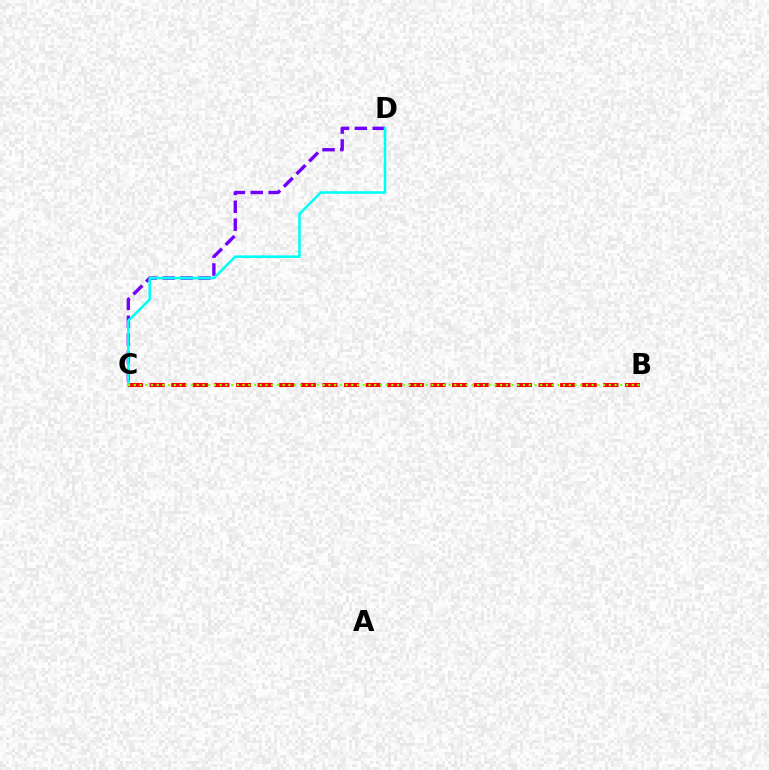{('C', 'D'): [{'color': '#7200ff', 'line_style': 'dashed', 'thickness': 2.43}, {'color': '#00fff6', 'line_style': 'solid', 'thickness': 1.85}], ('B', 'C'): [{'color': '#ff0000', 'line_style': 'dashed', 'thickness': 2.93}, {'color': '#84ff00', 'line_style': 'dotted', 'thickness': 1.56}]}